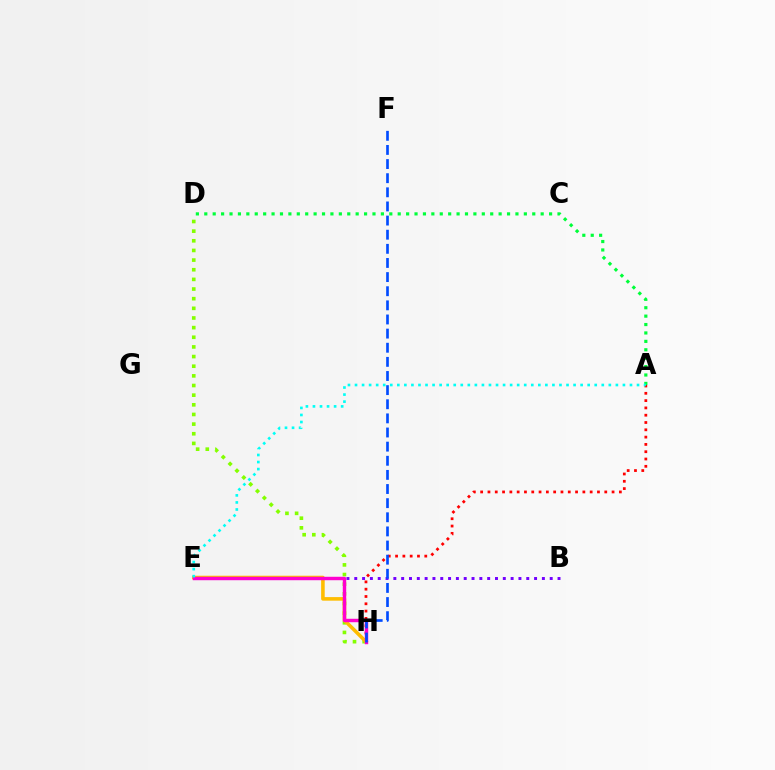{('A', 'D'): [{'color': '#00ff39', 'line_style': 'dotted', 'thickness': 2.28}], ('D', 'H'): [{'color': '#84ff00', 'line_style': 'dotted', 'thickness': 2.62}], ('A', 'H'): [{'color': '#ff0000', 'line_style': 'dotted', 'thickness': 1.98}], ('E', 'H'): [{'color': '#ffbd00', 'line_style': 'solid', 'thickness': 2.57}, {'color': '#ff00cf', 'line_style': 'solid', 'thickness': 2.47}], ('B', 'E'): [{'color': '#7200ff', 'line_style': 'dotted', 'thickness': 2.12}], ('F', 'H'): [{'color': '#004bff', 'line_style': 'dashed', 'thickness': 1.92}], ('A', 'E'): [{'color': '#00fff6', 'line_style': 'dotted', 'thickness': 1.92}]}